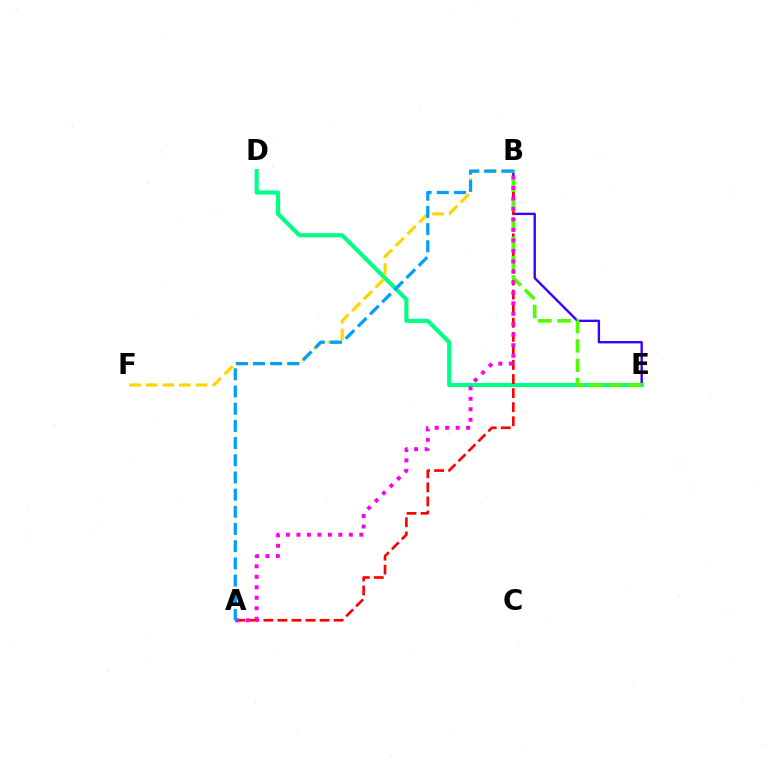{('B', 'E'): [{'color': '#3700ff', 'line_style': 'solid', 'thickness': 1.7}, {'color': '#4fff00', 'line_style': 'dashed', 'thickness': 2.62}], ('D', 'E'): [{'color': '#00ff86', 'line_style': 'solid', 'thickness': 2.98}], ('A', 'B'): [{'color': '#ff0000', 'line_style': 'dashed', 'thickness': 1.91}, {'color': '#ff00ed', 'line_style': 'dotted', 'thickness': 2.85}, {'color': '#009eff', 'line_style': 'dashed', 'thickness': 2.34}], ('B', 'F'): [{'color': '#ffd500', 'line_style': 'dashed', 'thickness': 2.26}]}